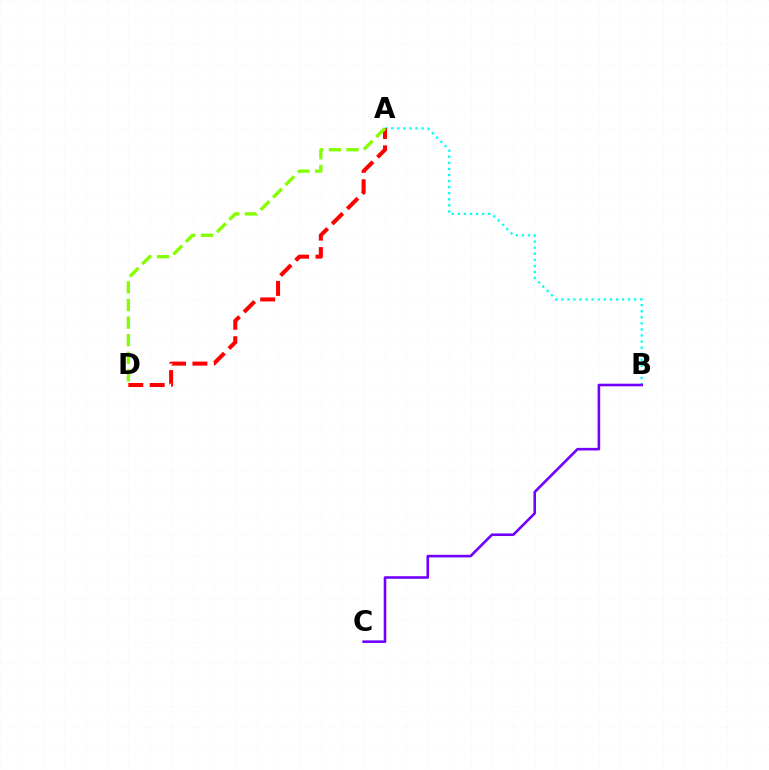{('A', 'B'): [{'color': '#00fff6', 'line_style': 'dotted', 'thickness': 1.65}], ('A', 'D'): [{'color': '#ff0000', 'line_style': 'dashed', 'thickness': 2.9}, {'color': '#84ff00', 'line_style': 'dashed', 'thickness': 2.39}], ('B', 'C'): [{'color': '#7200ff', 'line_style': 'solid', 'thickness': 1.87}]}